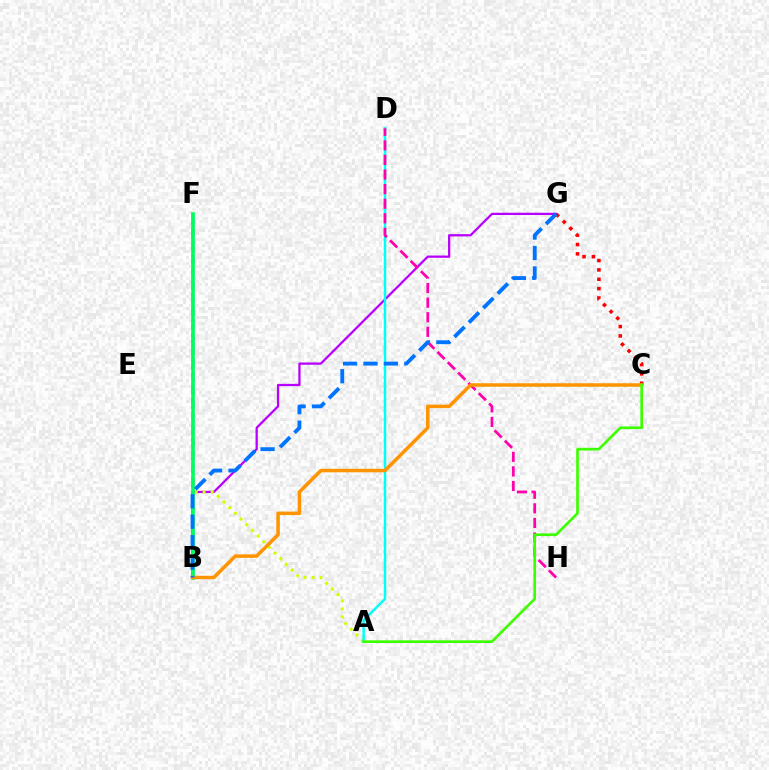{('B', 'G'): [{'color': '#b900ff', 'line_style': 'solid', 'thickness': 1.63}, {'color': '#0074ff', 'line_style': 'dashed', 'thickness': 2.78}], ('A', 'F'): [{'color': '#d1ff00', 'line_style': 'dotted', 'thickness': 2.18}], ('A', 'D'): [{'color': '#00fff6', 'line_style': 'solid', 'thickness': 1.79}], ('B', 'F'): [{'color': '#2500ff', 'line_style': 'dashed', 'thickness': 1.78}, {'color': '#00ff5c', 'line_style': 'solid', 'thickness': 2.59}], ('D', 'H'): [{'color': '#ff00ac', 'line_style': 'dashed', 'thickness': 1.98}], ('C', 'G'): [{'color': '#ff0000', 'line_style': 'dotted', 'thickness': 2.54}], ('B', 'C'): [{'color': '#ff9400', 'line_style': 'solid', 'thickness': 2.52}], ('A', 'C'): [{'color': '#3dff00', 'line_style': 'solid', 'thickness': 1.93}]}